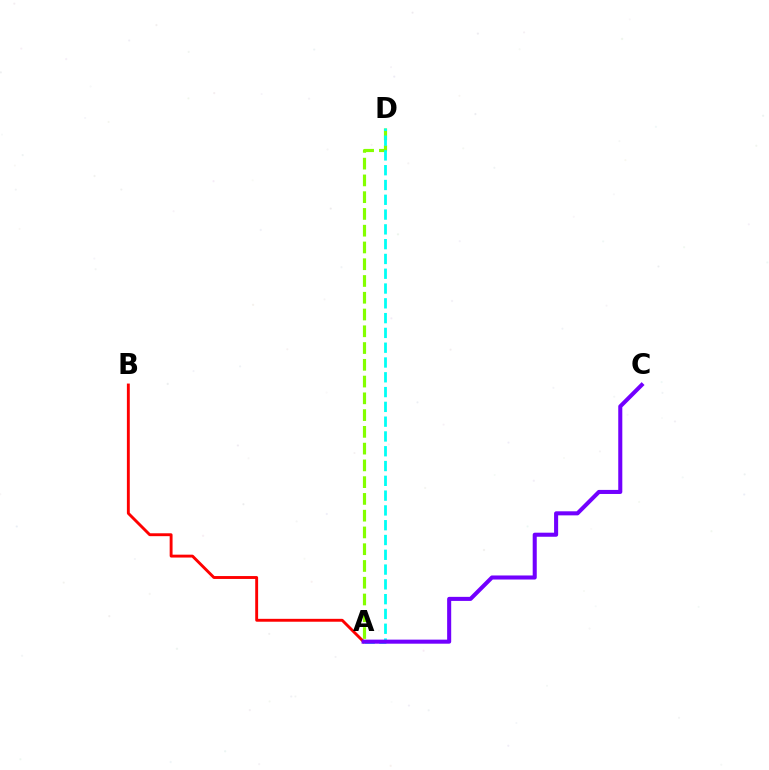{('A', 'D'): [{'color': '#84ff00', 'line_style': 'dashed', 'thickness': 2.28}, {'color': '#00fff6', 'line_style': 'dashed', 'thickness': 2.01}], ('A', 'B'): [{'color': '#ff0000', 'line_style': 'solid', 'thickness': 2.08}], ('A', 'C'): [{'color': '#7200ff', 'line_style': 'solid', 'thickness': 2.92}]}